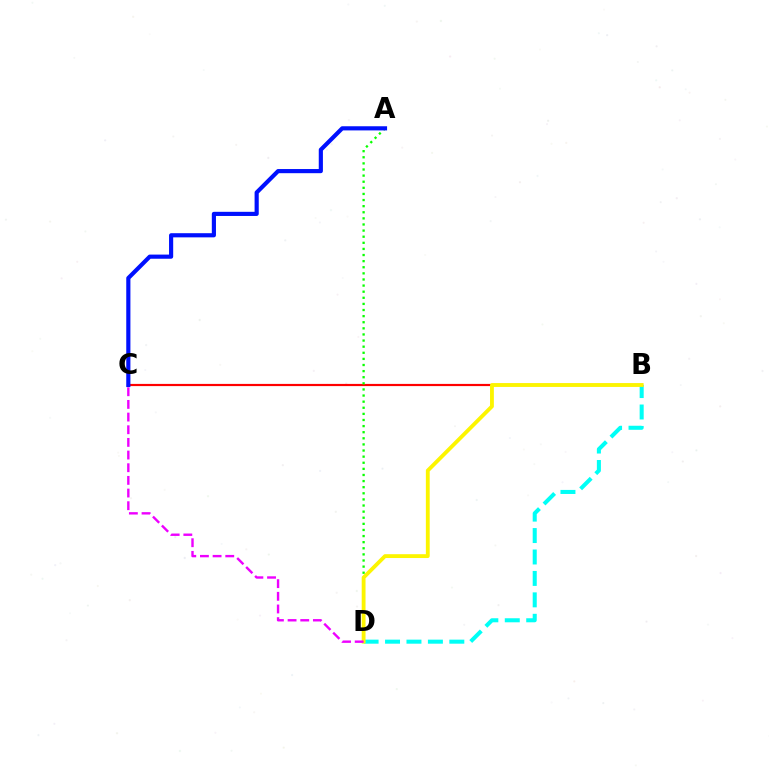{('B', 'C'): [{'color': '#ff0000', 'line_style': 'solid', 'thickness': 1.58}], ('A', 'D'): [{'color': '#08ff00', 'line_style': 'dotted', 'thickness': 1.66}], ('B', 'D'): [{'color': '#00fff6', 'line_style': 'dashed', 'thickness': 2.91}, {'color': '#fcf500', 'line_style': 'solid', 'thickness': 2.76}], ('A', 'C'): [{'color': '#0010ff', 'line_style': 'solid', 'thickness': 2.99}], ('C', 'D'): [{'color': '#ee00ff', 'line_style': 'dashed', 'thickness': 1.72}]}